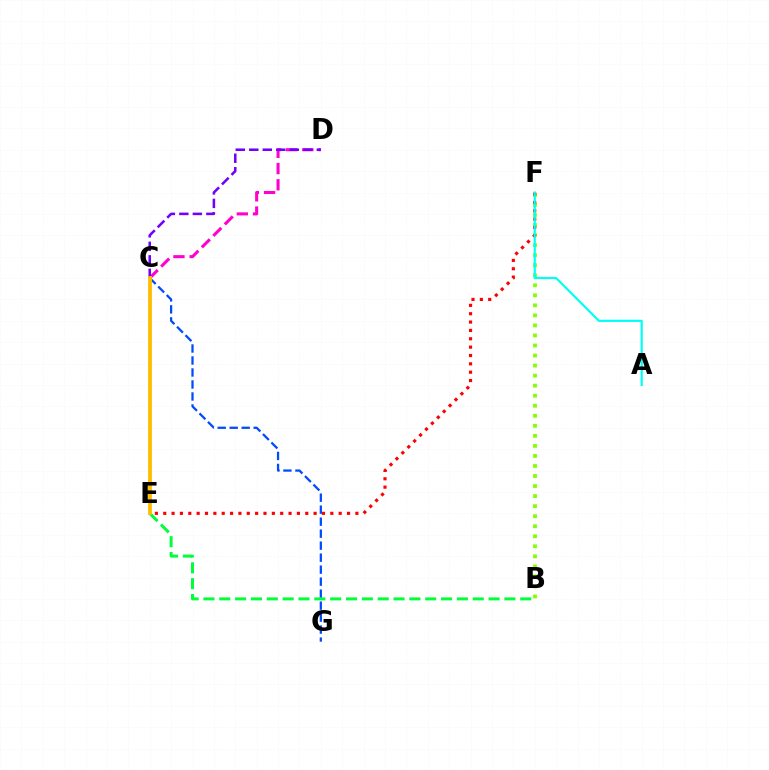{('B', 'F'): [{'color': '#84ff00', 'line_style': 'dotted', 'thickness': 2.73}], ('E', 'F'): [{'color': '#ff0000', 'line_style': 'dotted', 'thickness': 2.27}], ('C', 'G'): [{'color': '#004bff', 'line_style': 'dashed', 'thickness': 1.63}], ('A', 'F'): [{'color': '#00fff6', 'line_style': 'solid', 'thickness': 1.57}], ('C', 'D'): [{'color': '#ff00cf', 'line_style': 'dashed', 'thickness': 2.2}, {'color': '#7200ff', 'line_style': 'dashed', 'thickness': 1.84}], ('B', 'E'): [{'color': '#00ff39', 'line_style': 'dashed', 'thickness': 2.15}], ('C', 'E'): [{'color': '#ffbd00', 'line_style': 'solid', 'thickness': 2.75}]}